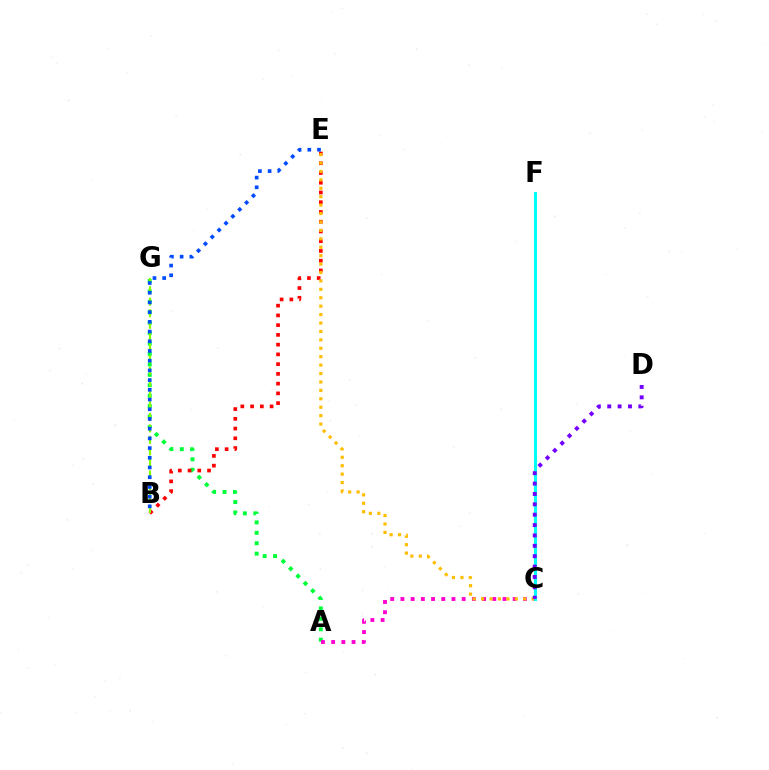{('A', 'G'): [{'color': '#00ff39', 'line_style': 'dotted', 'thickness': 2.83}], ('B', 'E'): [{'color': '#ff0000', 'line_style': 'dotted', 'thickness': 2.65}, {'color': '#004bff', 'line_style': 'dotted', 'thickness': 2.64}], ('B', 'G'): [{'color': '#84ff00', 'line_style': 'dashed', 'thickness': 1.56}], ('A', 'C'): [{'color': '#ff00cf', 'line_style': 'dotted', 'thickness': 2.77}], ('C', 'E'): [{'color': '#ffbd00', 'line_style': 'dotted', 'thickness': 2.29}], ('C', 'F'): [{'color': '#00fff6', 'line_style': 'solid', 'thickness': 2.23}], ('C', 'D'): [{'color': '#7200ff', 'line_style': 'dotted', 'thickness': 2.82}]}